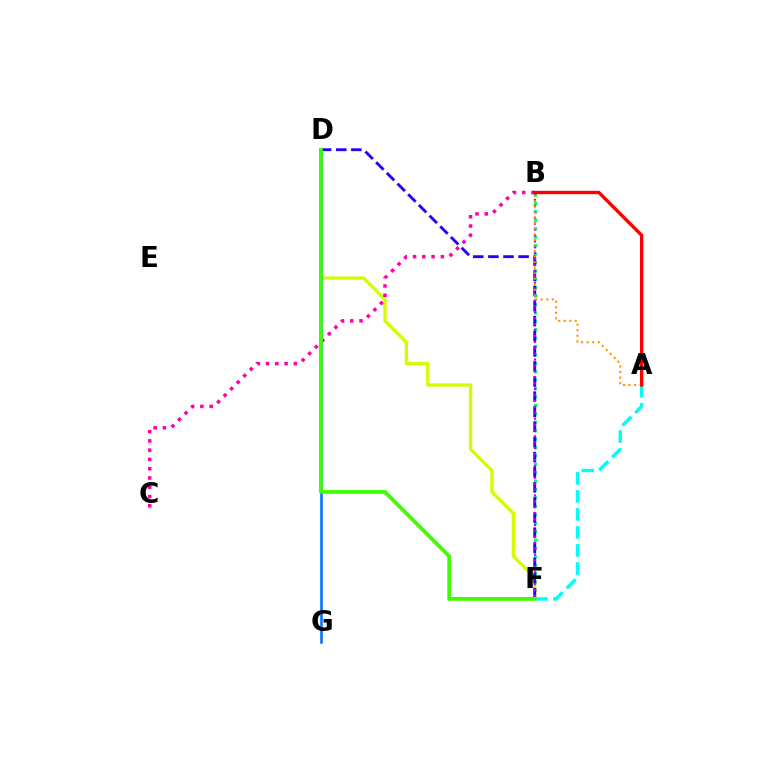{('B', 'F'): [{'color': '#00ff5c', 'line_style': 'dotted', 'thickness': 2.29}, {'color': '#b900ff', 'line_style': 'dotted', 'thickness': 1.61}], ('D', 'F'): [{'color': '#d1ff00', 'line_style': 'solid', 'thickness': 2.37}, {'color': '#2500ff', 'line_style': 'dashed', 'thickness': 2.05}, {'color': '#3dff00', 'line_style': 'solid', 'thickness': 2.71}], ('D', 'G'): [{'color': '#0074ff', 'line_style': 'solid', 'thickness': 1.87}], ('A', 'F'): [{'color': '#00fff6', 'line_style': 'dashed', 'thickness': 2.45}], ('B', 'C'): [{'color': '#ff00ac', 'line_style': 'dotted', 'thickness': 2.52}], ('A', 'B'): [{'color': '#ff9400', 'line_style': 'dotted', 'thickness': 1.51}, {'color': '#ff0000', 'line_style': 'solid', 'thickness': 2.42}]}